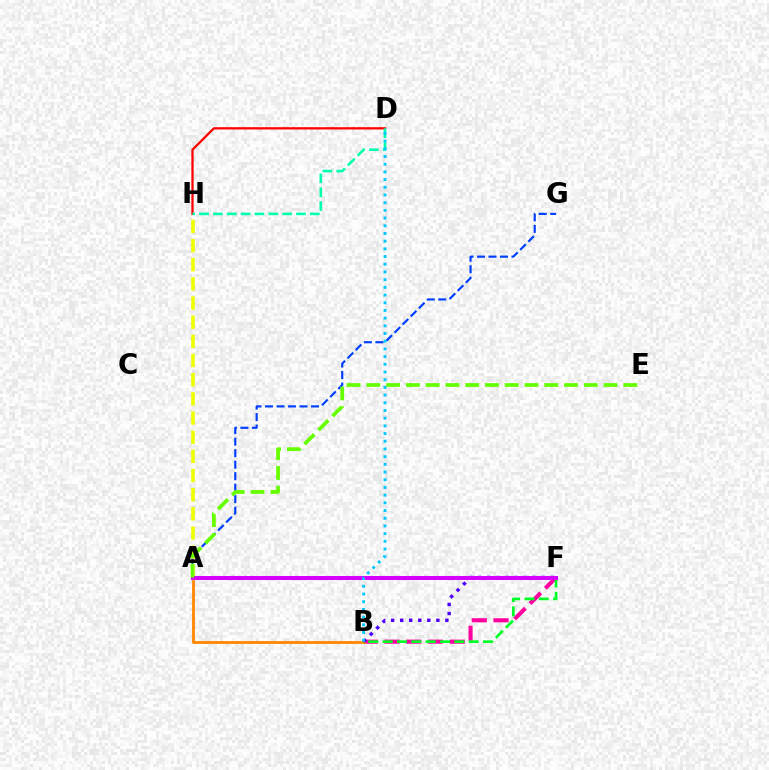{('B', 'F'): [{'color': '#ff00a0', 'line_style': 'dashed', 'thickness': 2.95}, {'color': '#00ff27', 'line_style': 'dashed', 'thickness': 1.95}, {'color': '#4f00ff', 'line_style': 'dotted', 'thickness': 2.46}], ('A', 'B'): [{'color': '#ff8800', 'line_style': 'solid', 'thickness': 2.03}], ('A', 'G'): [{'color': '#003fff', 'line_style': 'dashed', 'thickness': 1.56}], ('D', 'H'): [{'color': '#ff0000', 'line_style': 'solid', 'thickness': 1.64}, {'color': '#00ffaf', 'line_style': 'dashed', 'thickness': 1.88}], ('A', 'H'): [{'color': '#eeff00', 'line_style': 'dashed', 'thickness': 2.6}], ('A', 'F'): [{'color': '#d600ff', 'line_style': 'solid', 'thickness': 2.9}], ('A', 'E'): [{'color': '#66ff00', 'line_style': 'dashed', 'thickness': 2.69}], ('B', 'D'): [{'color': '#00c7ff', 'line_style': 'dotted', 'thickness': 2.09}]}